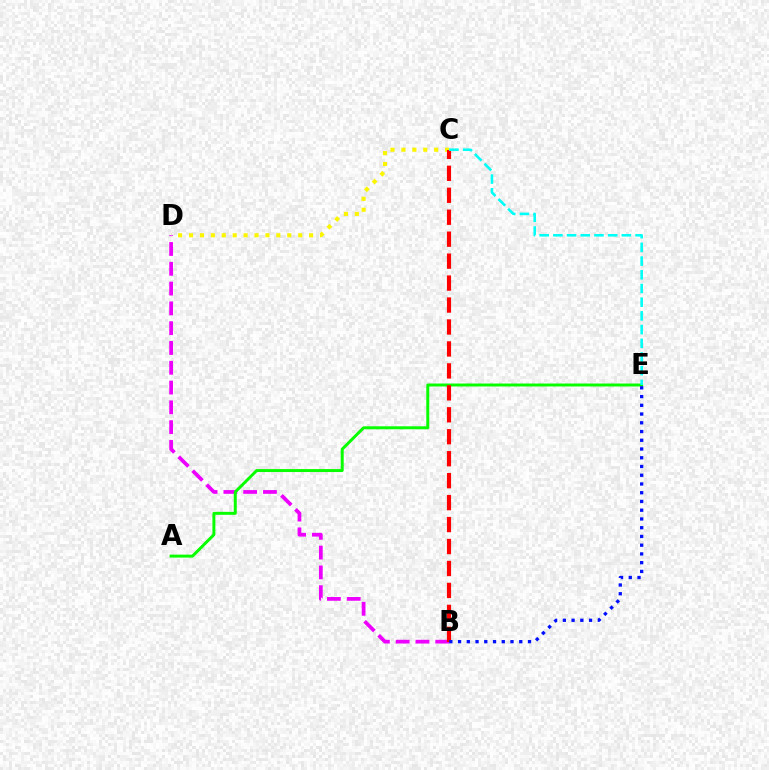{('B', 'D'): [{'color': '#ee00ff', 'line_style': 'dashed', 'thickness': 2.69}], ('C', 'D'): [{'color': '#fcf500', 'line_style': 'dotted', 'thickness': 2.97}], ('A', 'E'): [{'color': '#08ff00', 'line_style': 'solid', 'thickness': 2.13}], ('B', 'C'): [{'color': '#ff0000', 'line_style': 'dashed', 'thickness': 2.98}], ('C', 'E'): [{'color': '#00fff6', 'line_style': 'dashed', 'thickness': 1.86}], ('B', 'E'): [{'color': '#0010ff', 'line_style': 'dotted', 'thickness': 2.38}]}